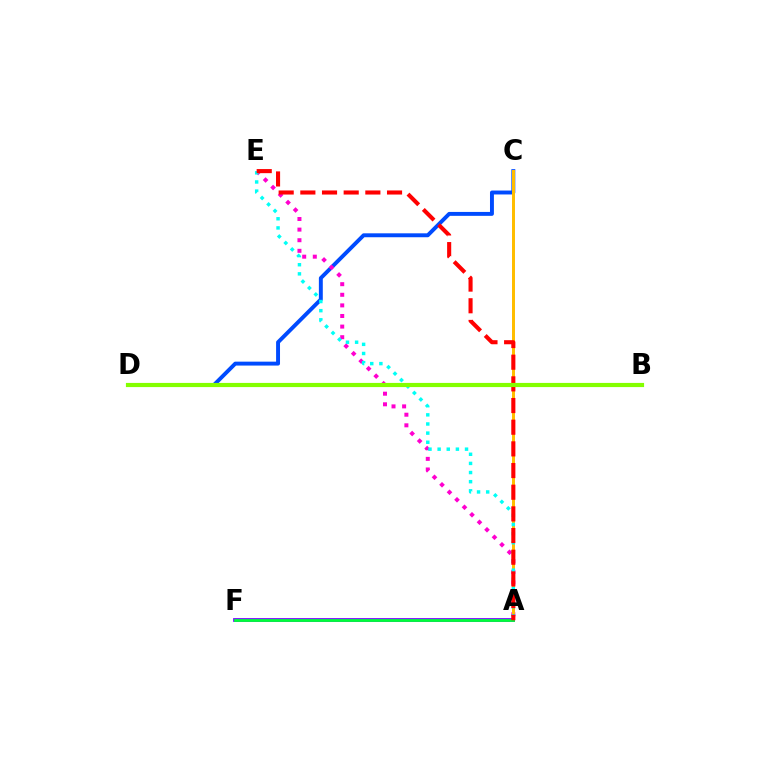{('C', 'D'): [{'color': '#004bff', 'line_style': 'solid', 'thickness': 2.82}], ('A', 'E'): [{'color': '#ff00cf', 'line_style': 'dotted', 'thickness': 2.88}, {'color': '#00fff6', 'line_style': 'dotted', 'thickness': 2.48}, {'color': '#ff0000', 'line_style': 'dashed', 'thickness': 2.94}], ('A', 'C'): [{'color': '#ffbd00', 'line_style': 'solid', 'thickness': 2.15}], ('A', 'F'): [{'color': '#7200ff', 'line_style': 'solid', 'thickness': 2.69}, {'color': '#00ff39', 'line_style': 'solid', 'thickness': 2.0}], ('B', 'D'): [{'color': '#84ff00', 'line_style': 'solid', 'thickness': 3.0}]}